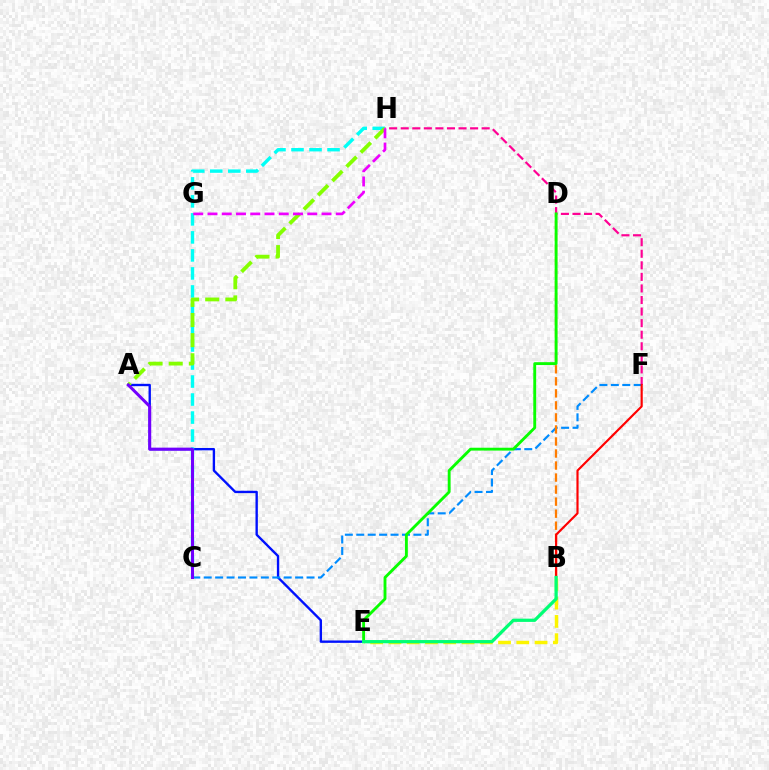{('A', 'E'): [{'color': '#0010ff', 'line_style': 'solid', 'thickness': 1.7}], ('C', 'H'): [{'color': '#00fff6', 'line_style': 'dashed', 'thickness': 2.45}], ('F', 'H'): [{'color': '#ff0094', 'line_style': 'dashed', 'thickness': 1.57}], ('C', 'F'): [{'color': '#008cff', 'line_style': 'dashed', 'thickness': 1.55}], ('B', 'E'): [{'color': '#fcf500', 'line_style': 'dashed', 'thickness': 2.48}, {'color': '#00ff74', 'line_style': 'solid', 'thickness': 2.34}], ('B', 'D'): [{'color': '#ff7c00', 'line_style': 'dashed', 'thickness': 1.63}], ('A', 'H'): [{'color': '#84ff00', 'line_style': 'dashed', 'thickness': 2.73}], ('D', 'E'): [{'color': '#08ff00', 'line_style': 'solid', 'thickness': 2.06}], ('G', 'H'): [{'color': '#ee00ff', 'line_style': 'dashed', 'thickness': 1.94}], ('B', 'F'): [{'color': '#ff0000', 'line_style': 'solid', 'thickness': 1.55}], ('A', 'C'): [{'color': '#7200ff', 'line_style': 'solid', 'thickness': 2.17}]}